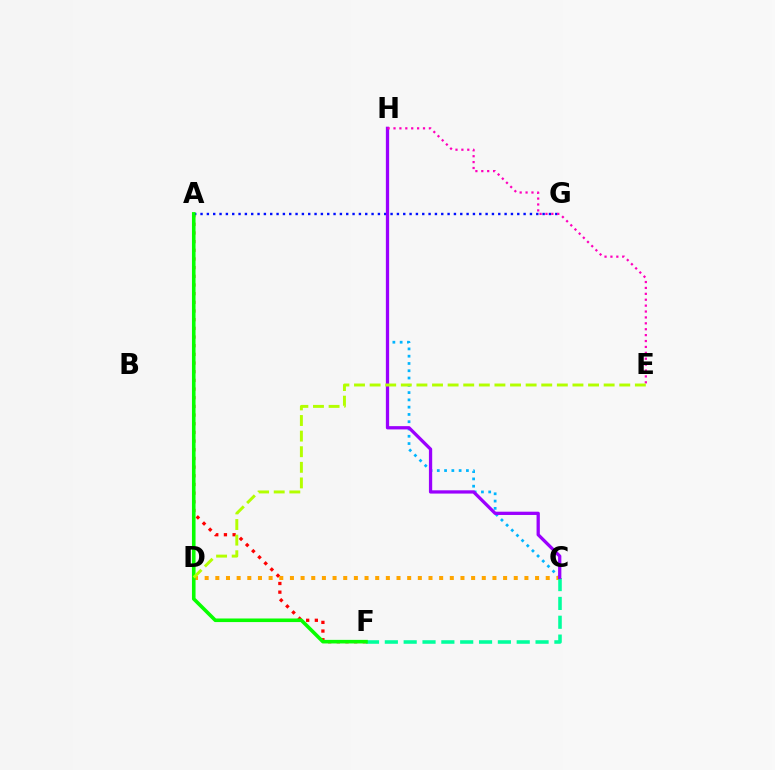{('C', 'H'): [{'color': '#00b5ff', 'line_style': 'dotted', 'thickness': 1.98}, {'color': '#9b00ff', 'line_style': 'solid', 'thickness': 2.36}], ('A', 'F'): [{'color': '#ff0000', 'line_style': 'dotted', 'thickness': 2.36}, {'color': '#08ff00', 'line_style': 'solid', 'thickness': 2.58}], ('A', 'G'): [{'color': '#0010ff', 'line_style': 'dotted', 'thickness': 1.72}], ('C', 'D'): [{'color': '#ffa500', 'line_style': 'dotted', 'thickness': 2.9}], ('C', 'F'): [{'color': '#00ff9d', 'line_style': 'dashed', 'thickness': 2.56}], ('E', 'H'): [{'color': '#ff00bd', 'line_style': 'dotted', 'thickness': 1.6}], ('D', 'E'): [{'color': '#b3ff00', 'line_style': 'dashed', 'thickness': 2.12}]}